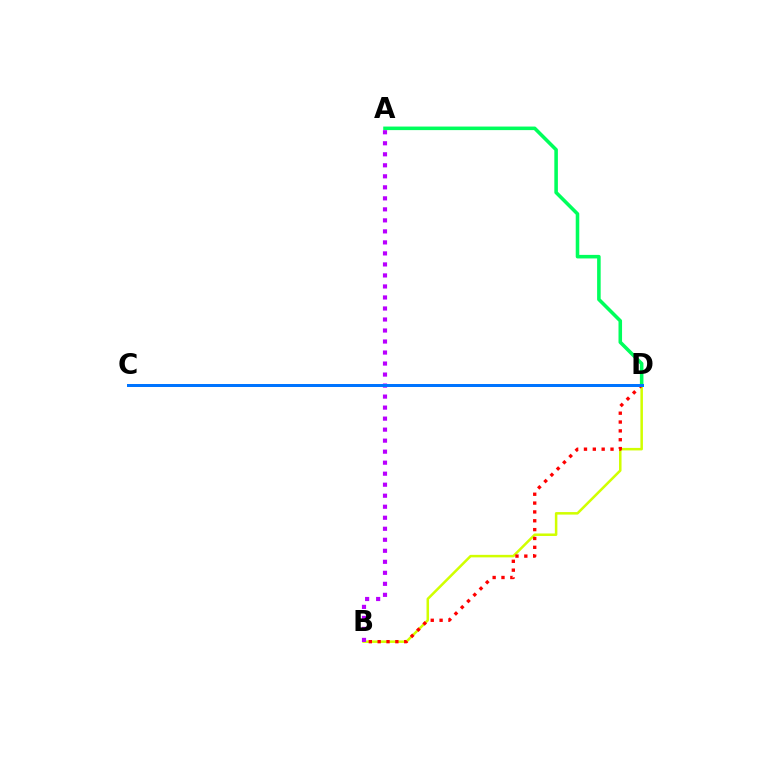{('B', 'D'): [{'color': '#d1ff00', 'line_style': 'solid', 'thickness': 1.81}, {'color': '#ff0000', 'line_style': 'dotted', 'thickness': 2.4}], ('A', 'D'): [{'color': '#00ff5c', 'line_style': 'solid', 'thickness': 2.56}], ('A', 'B'): [{'color': '#b900ff', 'line_style': 'dotted', 'thickness': 2.99}], ('C', 'D'): [{'color': '#0074ff', 'line_style': 'solid', 'thickness': 2.16}]}